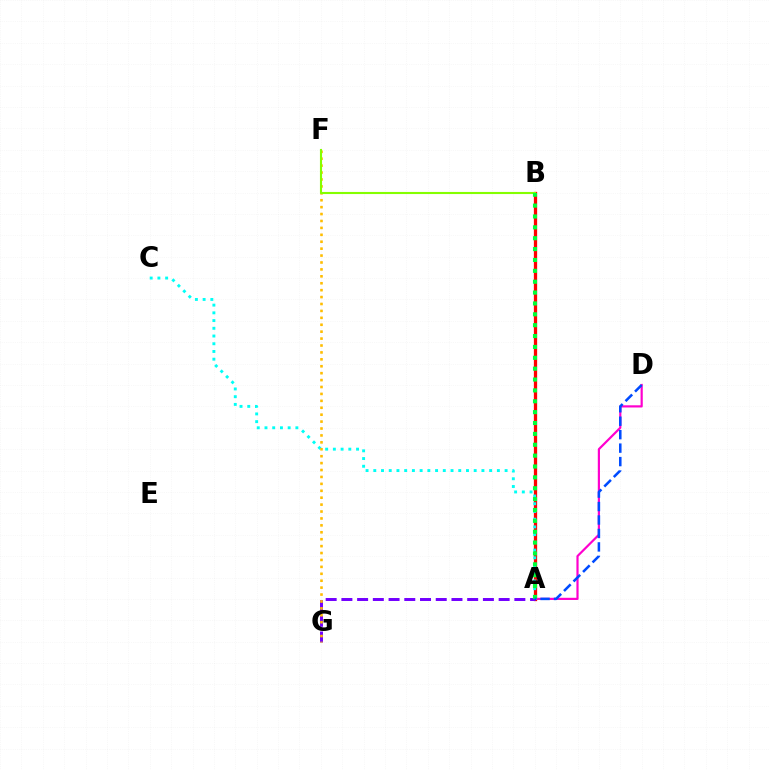{('A', 'B'): [{'color': '#ff0000', 'line_style': 'solid', 'thickness': 2.36}, {'color': '#00ff39', 'line_style': 'dotted', 'thickness': 2.95}], ('A', 'D'): [{'color': '#ff00cf', 'line_style': 'solid', 'thickness': 1.58}, {'color': '#004bff', 'line_style': 'dashed', 'thickness': 1.83}], ('A', 'C'): [{'color': '#00fff6', 'line_style': 'dotted', 'thickness': 2.1}], ('A', 'G'): [{'color': '#7200ff', 'line_style': 'dashed', 'thickness': 2.14}], ('F', 'G'): [{'color': '#ffbd00', 'line_style': 'dotted', 'thickness': 1.88}], ('B', 'F'): [{'color': '#84ff00', 'line_style': 'solid', 'thickness': 1.52}]}